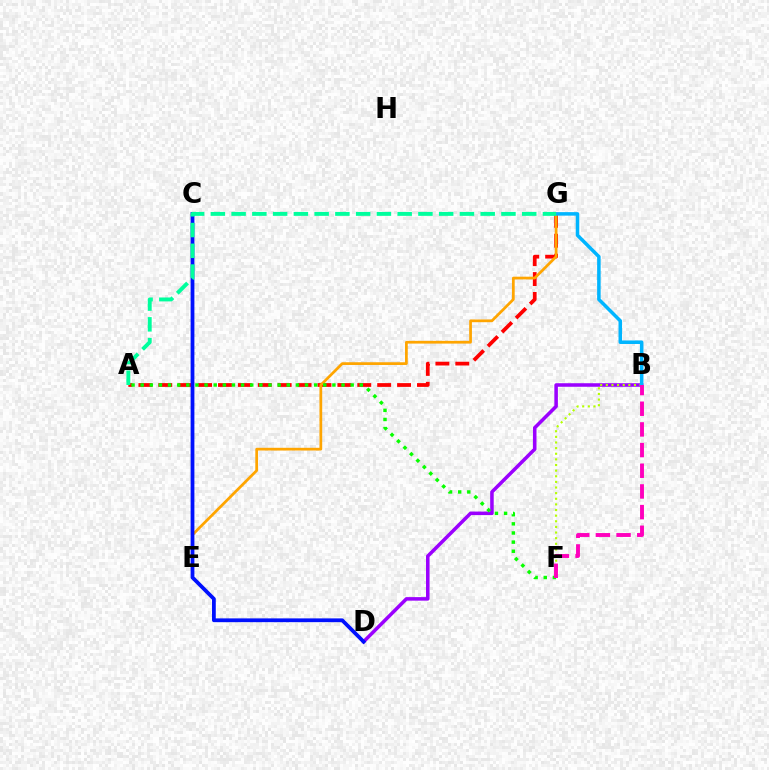{('A', 'G'): [{'color': '#ff0000', 'line_style': 'dashed', 'thickness': 2.7}, {'color': '#00ff9d', 'line_style': 'dashed', 'thickness': 2.82}], ('E', 'G'): [{'color': '#ffa500', 'line_style': 'solid', 'thickness': 1.97}], ('B', 'D'): [{'color': '#9b00ff', 'line_style': 'solid', 'thickness': 2.55}], ('B', 'F'): [{'color': '#b3ff00', 'line_style': 'dotted', 'thickness': 1.53}, {'color': '#ff00bd', 'line_style': 'dashed', 'thickness': 2.81}], ('A', 'F'): [{'color': '#08ff00', 'line_style': 'dotted', 'thickness': 2.48}], ('B', 'G'): [{'color': '#00b5ff', 'line_style': 'solid', 'thickness': 2.53}], ('C', 'D'): [{'color': '#0010ff', 'line_style': 'solid', 'thickness': 2.72}]}